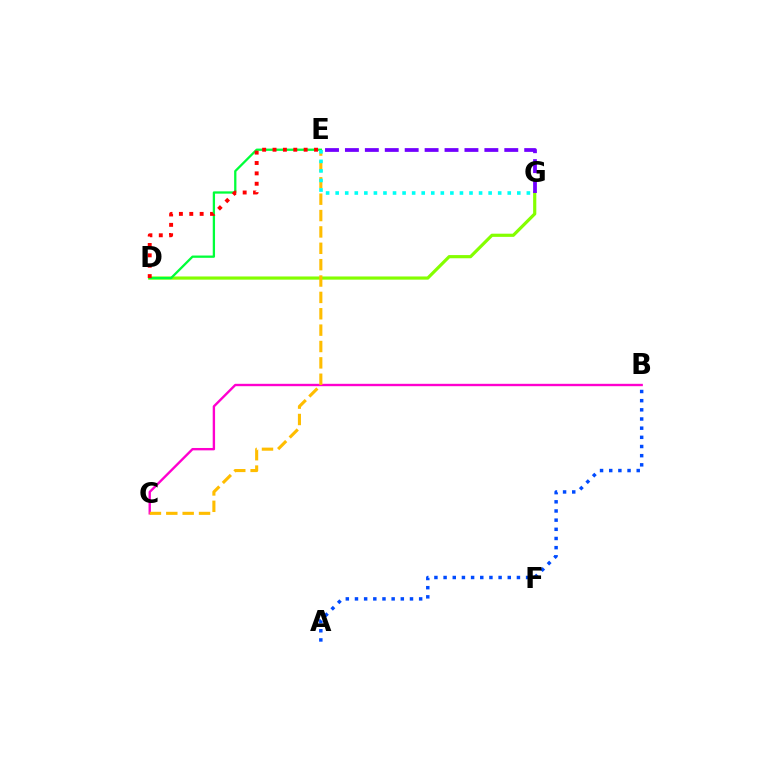{('D', 'G'): [{'color': '#84ff00', 'line_style': 'solid', 'thickness': 2.29}], ('A', 'B'): [{'color': '#004bff', 'line_style': 'dotted', 'thickness': 2.49}], ('B', 'C'): [{'color': '#ff00cf', 'line_style': 'solid', 'thickness': 1.71}], ('C', 'E'): [{'color': '#ffbd00', 'line_style': 'dashed', 'thickness': 2.22}], ('D', 'E'): [{'color': '#00ff39', 'line_style': 'solid', 'thickness': 1.65}, {'color': '#ff0000', 'line_style': 'dotted', 'thickness': 2.82}], ('E', 'G'): [{'color': '#00fff6', 'line_style': 'dotted', 'thickness': 2.6}, {'color': '#7200ff', 'line_style': 'dashed', 'thickness': 2.71}]}